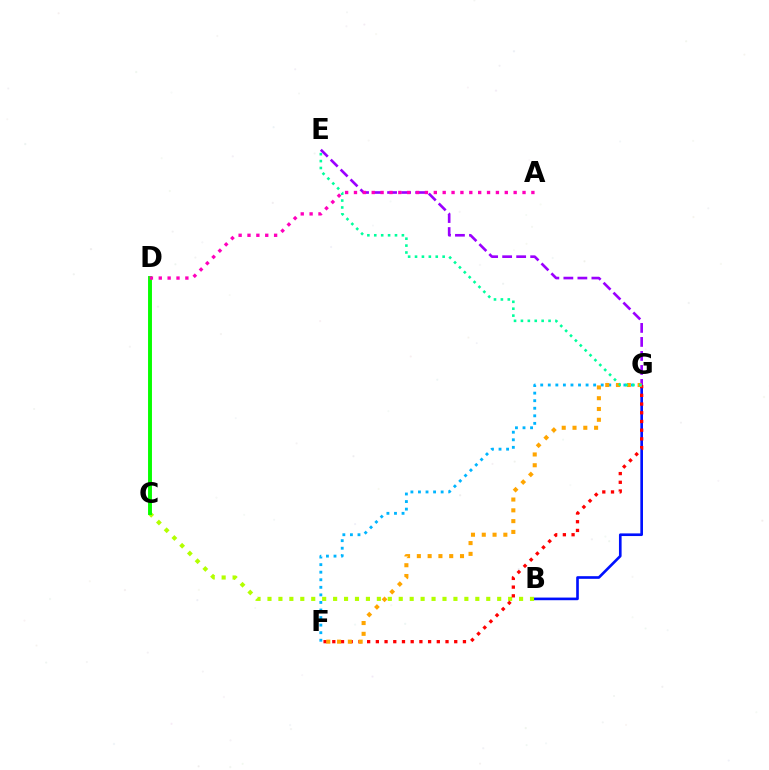{('B', 'G'): [{'color': '#0010ff', 'line_style': 'solid', 'thickness': 1.91}], ('E', 'G'): [{'color': '#9b00ff', 'line_style': 'dashed', 'thickness': 1.9}, {'color': '#00ff9d', 'line_style': 'dotted', 'thickness': 1.88}], ('B', 'C'): [{'color': '#b3ff00', 'line_style': 'dotted', 'thickness': 2.97}], ('F', 'G'): [{'color': '#ff0000', 'line_style': 'dotted', 'thickness': 2.37}, {'color': '#00b5ff', 'line_style': 'dotted', 'thickness': 2.05}, {'color': '#ffa500', 'line_style': 'dotted', 'thickness': 2.93}], ('C', 'D'): [{'color': '#08ff00', 'line_style': 'solid', 'thickness': 2.82}], ('A', 'D'): [{'color': '#ff00bd', 'line_style': 'dotted', 'thickness': 2.41}]}